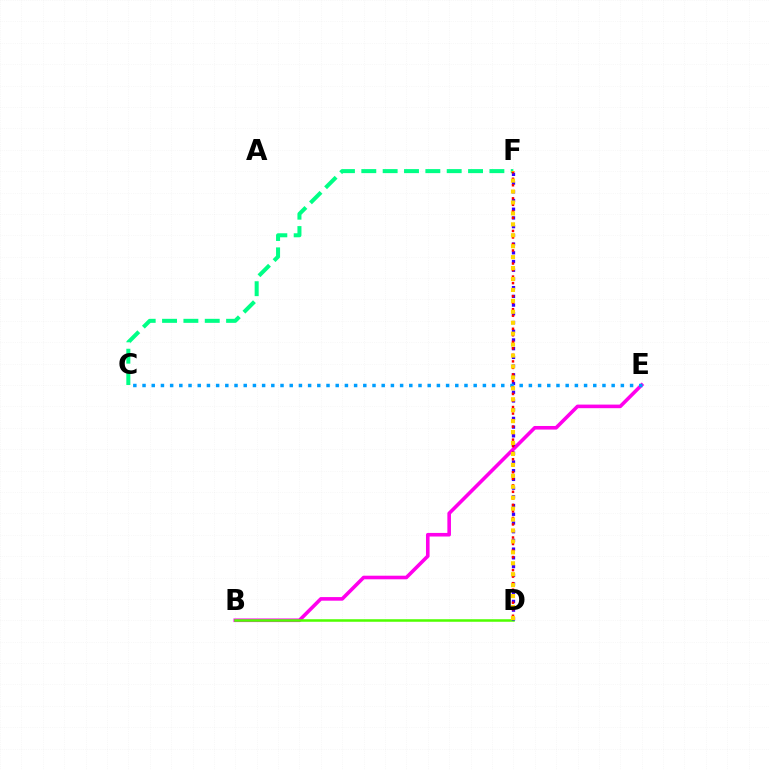{('B', 'E'): [{'color': '#ff00ed', 'line_style': 'solid', 'thickness': 2.59}], ('B', 'D'): [{'color': '#4fff00', 'line_style': 'solid', 'thickness': 1.82}], ('D', 'F'): [{'color': '#3700ff', 'line_style': 'dotted', 'thickness': 2.37}, {'color': '#ff0000', 'line_style': 'dotted', 'thickness': 1.77}, {'color': '#ffd500', 'line_style': 'dotted', 'thickness': 2.97}], ('C', 'F'): [{'color': '#00ff86', 'line_style': 'dashed', 'thickness': 2.9}], ('C', 'E'): [{'color': '#009eff', 'line_style': 'dotted', 'thickness': 2.5}]}